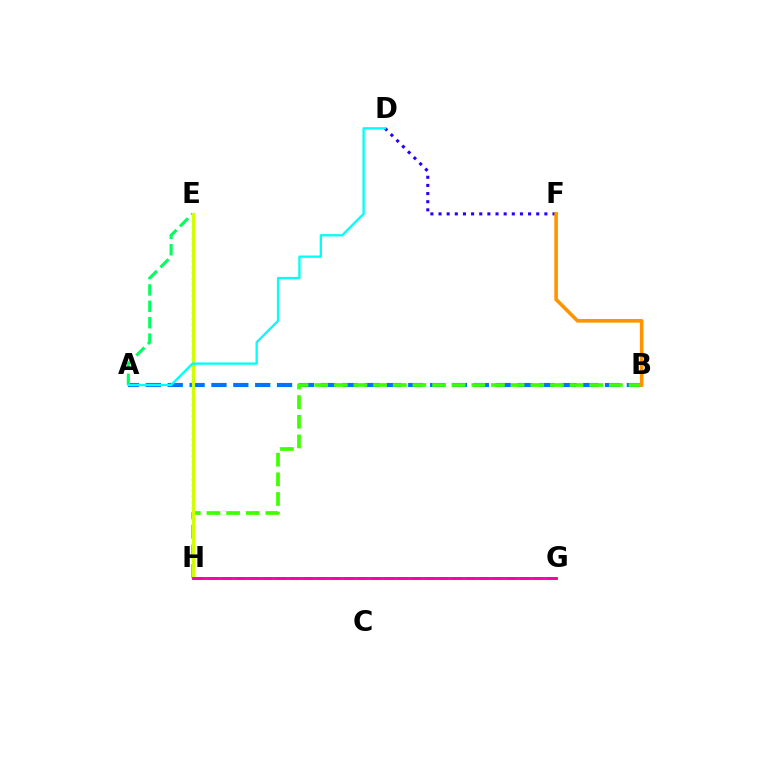{('A', 'B'): [{'color': '#0074ff', 'line_style': 'dashed', 'thickness': 2.97}], ('A', 'E'): [{'color': '#00ff5c', 'line_style': 'dashed', 'thickness': 2.22}], ('G', 'H'): [{'color': '#ff0000', 'line_style': 'dashed', 'thickness': 1.84}, {'color': '#ff00ac', 'line_style': 'solid', 'thickness': 2.07}], ('E', 'H'): [{'color': '#b900ff', 'line_style': 'dotted', 'thickness': 1.56}, {'color': '#d1ff00', 'line_style': 'solid', 'thickness': 2.31}], ('D', 'F'): [{'color': '#2500ff', 'line_style': 'dotted', 'thickness': 2.21}], ('B', 'H'): [{'color': '#3dff00', 'line_style': 'dashed', 'thickness': 2.67}], ('B', 'F'): [{'color': '#ff9400', 'line_style': 'solid', 'thickness': 2.6}], ('A', 'D'): [{'color': '#00fff6', 'line_style': 'solid', 'thickness': 1.67}]}